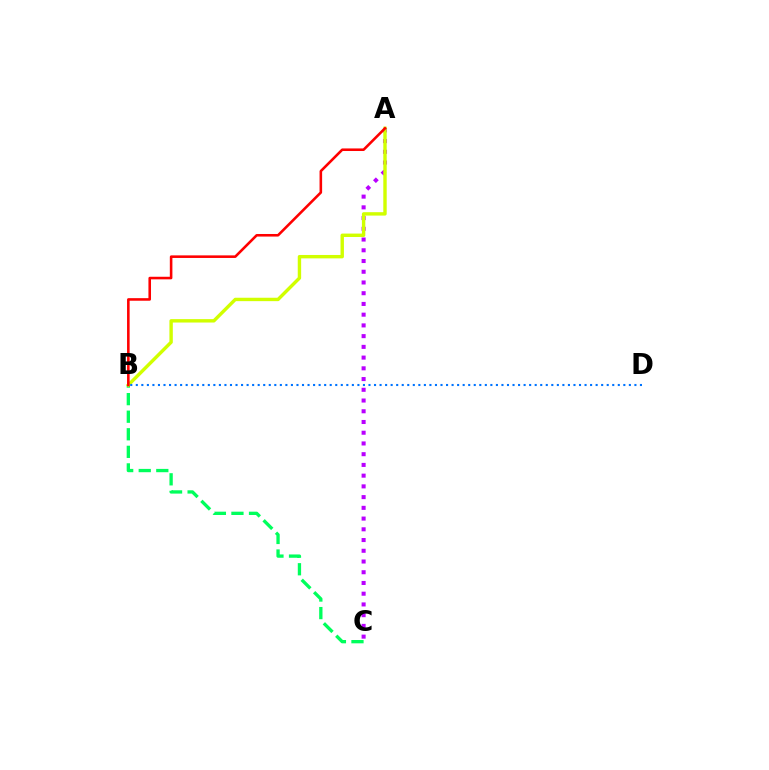{('A', 'C'): [{'color': '#b900ff', 'line_style': 'dotted', 'thickness': 2.92}], ('B', 'C'): [{'color': '#00ff5c', 'line_style': 'dashed', 'thickness': 2.39}], ('A', 'B'): [{'color': '#d1ff00', 'line_style': 'solid', 'thickness': 2.45}, {'color': '#ff0000', 'line_style': 'solid', 'thickness': 1.86}], ('B', 'D'): [{'color': '#0074ff', 'line_style': 'dotted', 'thickness': 1.51}]}